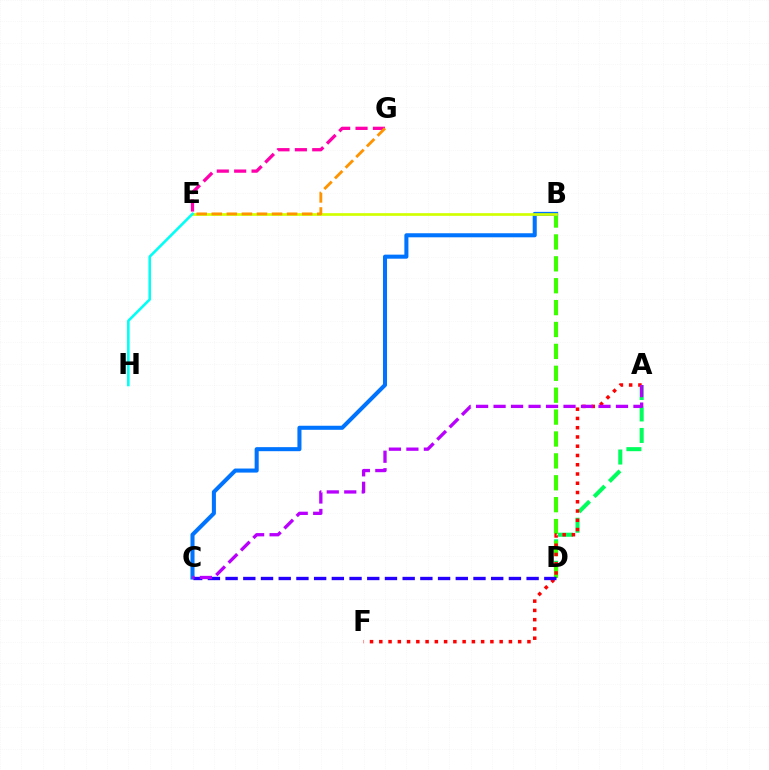{('A', 'D'): [{'color': '#00ff5c', 'line_style': 'dashed', 'thickness': 2.92}], ('B', 'D'): [{'color': '#3dff00', 'line_style': 'dashed', 'thickness': 2.97}], ('B', 'C'): [{'color': '#0074ff', 'line_style': 'solid', 'thickness': 2.92}], ('A', 'F'): [{'color': '#ff0000', 'line_style': 'dotted', 'thickness': 2.52}], ('B', 'E'): [{'color': '#d1ff00', 'line_style': 'solid', 'thickness': 1.93}], ('E', 'H'): [{'color': '#00fff6', 'line_style': 'solid', 'thickness': 1.87}], ('C', 'D'): [{'color': '#2500ff', 'line_style': 'dashed', 'thickness': 2.41}], ('E', 'G'): [{'color': '#ff00ac', 'line_style': 'dashed', 'thickness': 2.36}, {'color': '#ff9400', 'line_style': 'dashed', 'thickness': 2.05}], ('A', 'C'): [{'color': '#b900ff', 'line_style': 'dashed', 'thickness': 2.38}]}